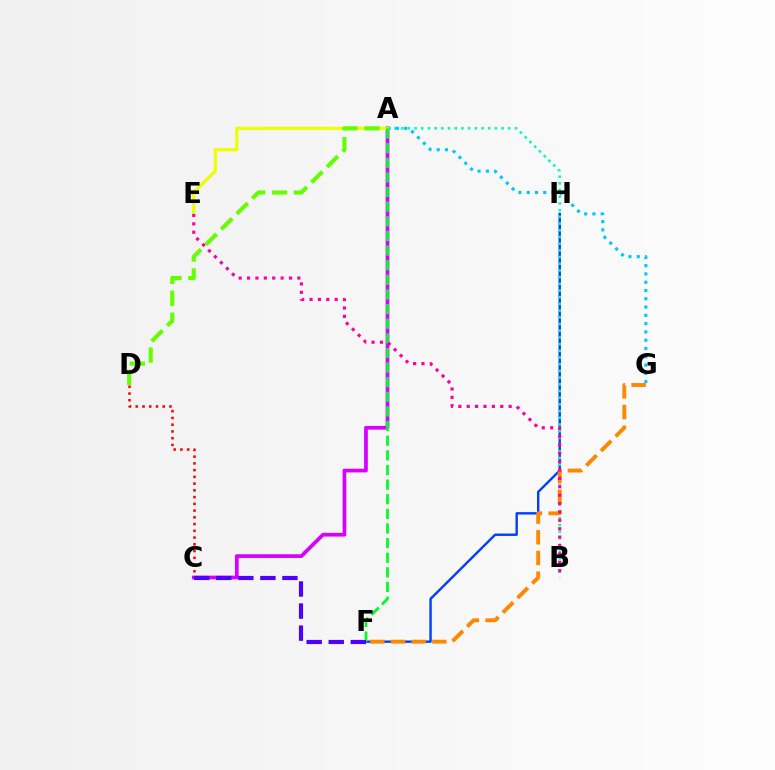{('F', 'H'): [{'color': '#003fff', 'line_style': 'solid', 'thickness': 1.73}], ('A', 'B'): [{'color': '#00ffaf', 'line_style': 'dotted', 'thickness': 1.82}], ('C', 'D'): [{'color': '#ff0000', 'line_style': 'dotted', 'thickness': 1.83}], ('A', 'C'): [{'color': '#d600ff', 'line_style': 'solid', 'thickness': 2.67}], ('F', 'G'): [{'color': '#ff8800', 'line_style': 'dashed', 'thickness': 2.81}], ('A', 'G'): [{'color': '#00c7ff', 'line_style': 'dotted', 'thickness': 2.25}], ('A', 'E'): [{'color': '#eeff00', 'line_style': 'solid', 'thickness': 2.28}], ('A', 'D'): [{'color': '#66ff00', 'line_style': 'dashed', 'thickness': 2.98}], ('A', 'F'): [{'color': '#00ff27', 'line_style': 'dashed', 'thickness': 1.99}], ('B', 'E'): [{'color': '#ff00a0', 'line_style': 'dotted', 'thickness': 2.28}], ('C', 'F'): [{'color': '#4f00ff', 'line_style': 'dashed', 'thickness': 3.0}]}